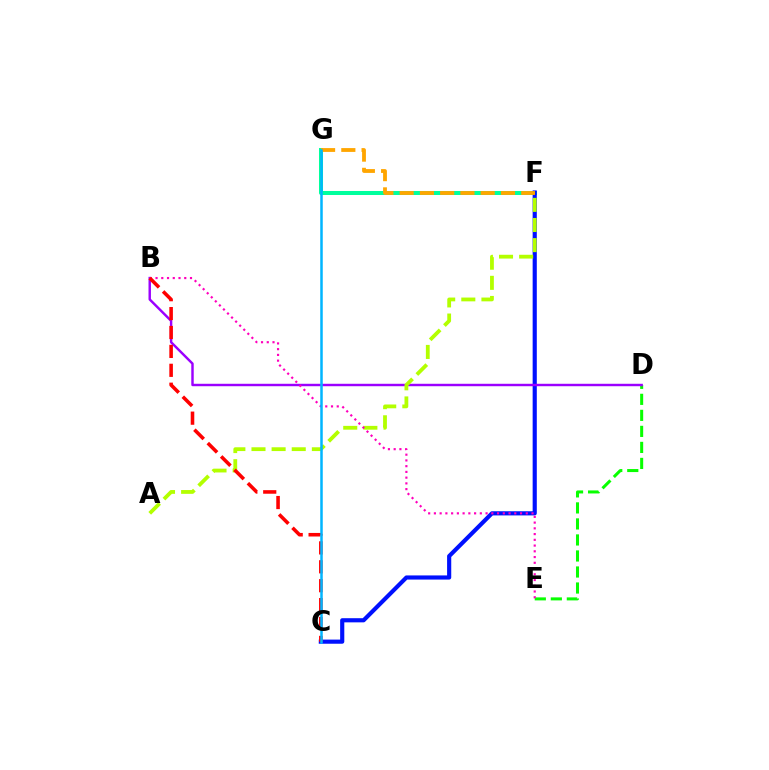{('F', 'G'): [{'color': '#00ff9d', 'line_style': 'solid', 'thickness': 2.89}, {'color': '#ffa500', 'line_style': 'dashed', 'thickness': 2.75}], ('D', 'E'): [{'color': '#08ff00', 'line_style': 'dashed', 'thickness': 2.18}], ('C', 'F'): [{'color': '#0010ff', 'line_style': 'solid', 'thickness': 2.99}], ('B', 'D'): [{'color': '#9b00ff', 'line_style': 'solid', 'thickness': 1.75}], ('A', 'F'): [{'color': '#b3ff00', 'line_style': 'dashed', 'thickness': 2.73}], ('B', 'E'): [{'color': '#ff00bd', 'line_style': 'dotted', 'thickness': 1.56}], ('B', 'C'): [{'color': '#ff0000', 'line_style': 'dashed', 'thickness': 2.57}], ('C', 'G'): [{'color': '#00b5ff', 'line_style': 'solid', 'thickness': 1.81}]}